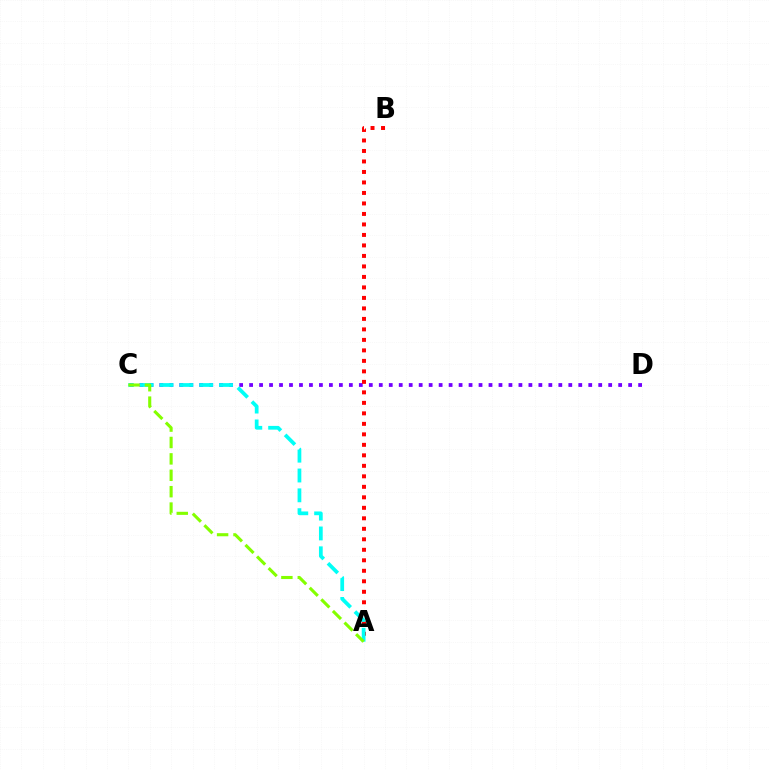{('C', 'D'): [{'color': '#7200ff', 'line_style': 'dotted', 'thickness': 2.71}], ('A', 'B'): [{'color': '#ff0000', 'line_style': 'dotted', 'thickness': 2.85}], ('A', 'C'): [{'color': '#00fff6', 'line_style': 'dashed', 'thickness': 2.69}, {'color': '#84ff00', 'line_style': 'dashed', 'thickness': 2.23}]}